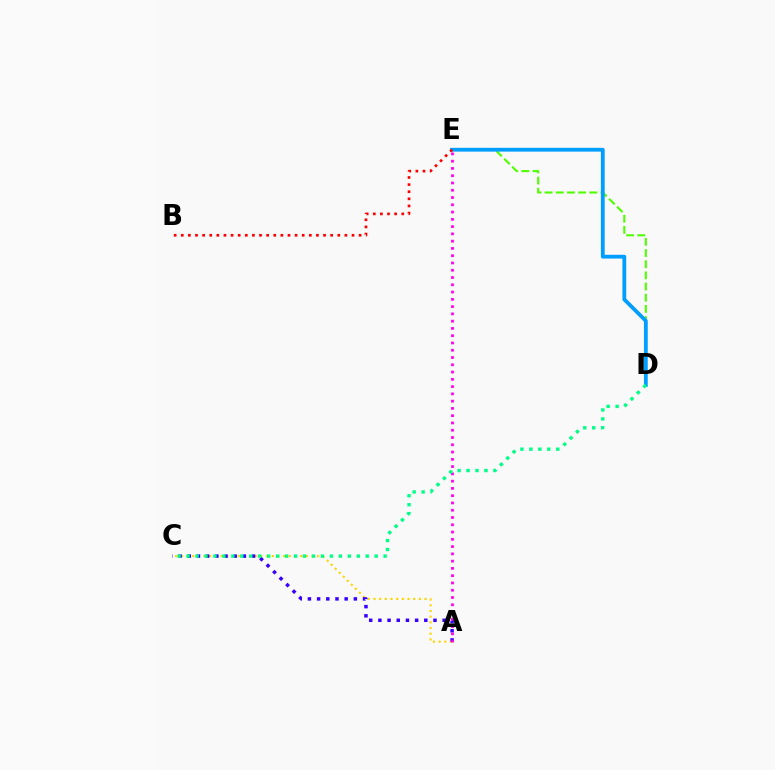{('D', 'E'): [{'color': '#4fff00', 'line_style': 'dashed', 'thickness': 1.52}, {'color': '#009eff', 'line_style': 'solid', 'thickness': 2.74}], ('B', 'E'): [{'color': '#ff0000', 'line_style': 'dotted', 'thickness': 1.93}], ('A', 'C'): [{'color': '#ffd500', 'line_style': 'dotted', 'thickness': 1.54}, {'color': '#3700ff', 'line_style': 'dotted', 'thickness': 2.5}], ('A', 'E'): [{'color': '#ff00ed', 'line_style': 'dotted', 'thickness': 1.98}], ('C', 'D'): [{'color': '#00ff86', 'line_style': 'dotted', 'thickness': 2.43}]}